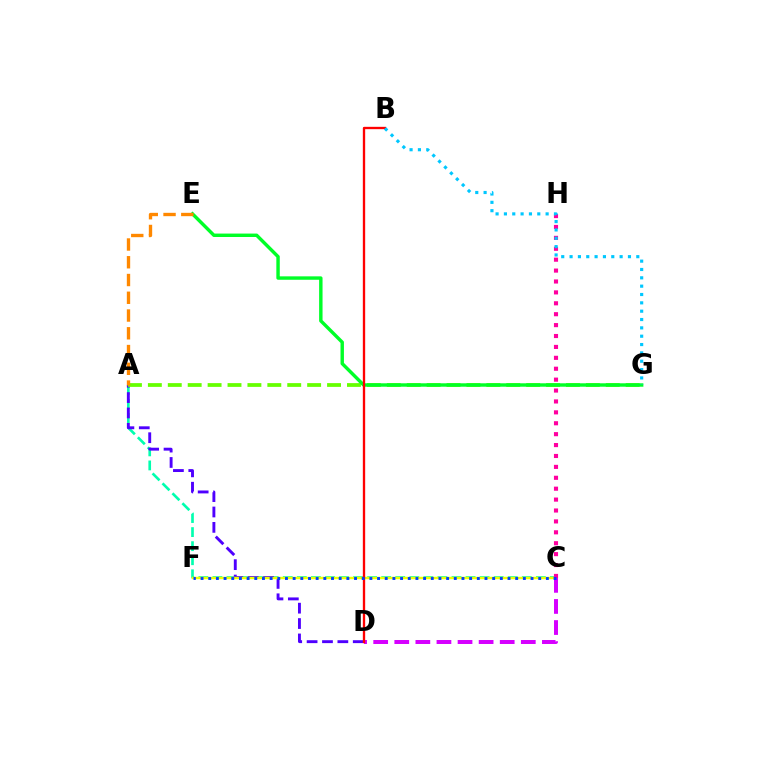{('A', 'C'): [{'color': '#00ffaf', 'line_style': 'dashed', 'thickness': 1.91}], ('A', 'D'): [{'color': '#4f00ff', 'line_style': 'dashed', 'thickness': 2.09}], ('C', 'F'): [{'color': '#eeff00', 'line_style': 'solid', 'thickness': 1.77}, {'color': '#003fff', 'line_style': 'dotted', 'thickness': 2.08}], ('A', 'G'): [{'color': '#66ff00', 'line_style': 'dashed', 'thickness': 2.7}], ('E', 'G'): [{'color': '#00ff27', 'line_style': 'solid', 'thickness': 2.46}], ('C', 'H'): [{'color': '#ff00a0', 'line_style': 'dotted', 'thickness': 2.96}], ('C', 'D'): [{'color': '#d600ff', 'line_style': 'dashed', 'thickness': 2.86}], ('B', 'D'): [{'color': '#ff0000', 'line_style': 'solid', 'thickness': 1.68}], ('A', 'E'): [{'color': '#ff8800', 'line_style': 'dashed', 'thickness': 2.41}], ('B', 'G'): [{'color': '#00c7ff', 'line_style': 'dotted', 'thickness': 2.27}]}